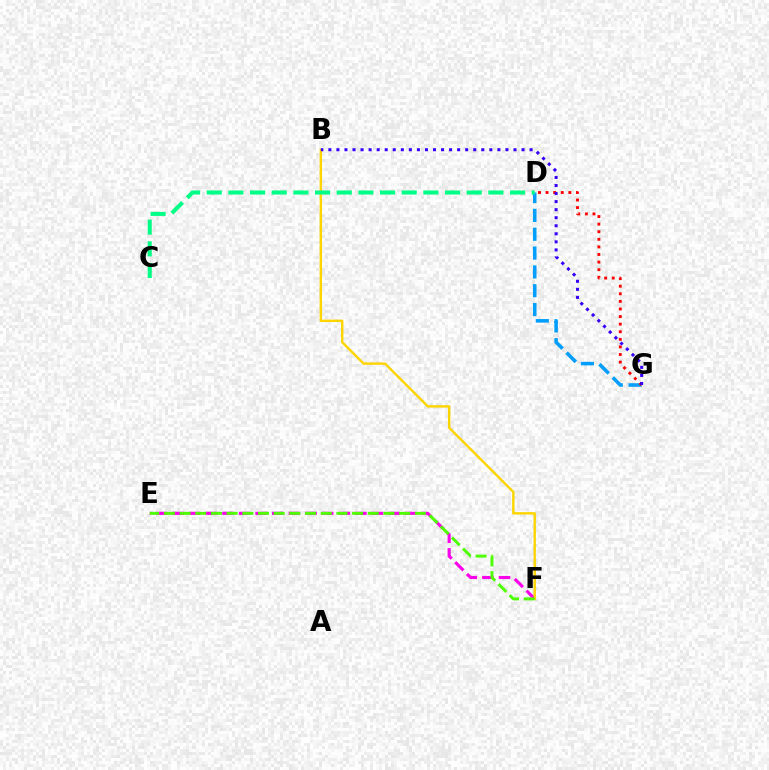{('E', 'F'): [{'color': '#ff00ed', 'line_style': 'dashed', 'thickness': 2.26}, {'color': '#4fff00', 'line_style': 'dashed', 'thickness': 2.13}], ('B', 'F'): [{'color': '#ffd500', 'line_style': 'solid', 'thickness': 1.74}], ('D', 'G'): [{'color': '#009eff', 'line_style': 'dashed', 'thickness': 2.56}, {'color': '#ff0000', 'line_style': 'dotted', 'thickness': 2.06}], ('B', 'G'): [{'color': '#3700ff', 'line_style': 'dotted', 'thickness': 2.19}], ('C', 'D'): [{'color': '#00ff86', 'line_style': 'dashed', 'thickness': 2.94}]}